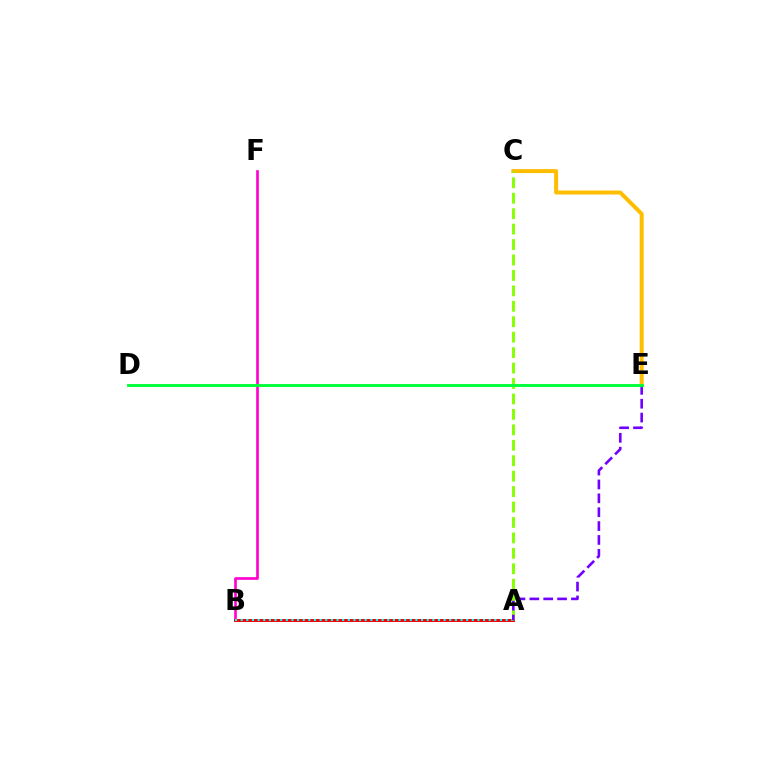{('B', 'F'): [{'color': '#ff00cf', 'line_style': 'solid', 'thickness': 1.9}], ('A', 'B'): [{'color': '#004bff', 'line_style': 'solid', 'thickness': 2.0}, {'color': '#ff0000', 'line_style': 'solid', 'thickness': 2.09}, {'color': '#00fff6', 'line_style': 'dotted', 'thickness': 1.53}], ('C', 'E'): [{'color': '#ffbd00', 'line_style': 'solid', 'thickness': 2.87}], ('A', 'C'): [{'color': '#84ff00', 'line_style': 'dashed', 'thickness': 2.1}], ('A', 'E'): [{'color': '#7200ff', 'line_style': 'dashed', 'thickness': 1.88}], ('D', 'E'): [{'color': '#00ff39', 'line_style': 'solid', 'thickness': 2.08}]}